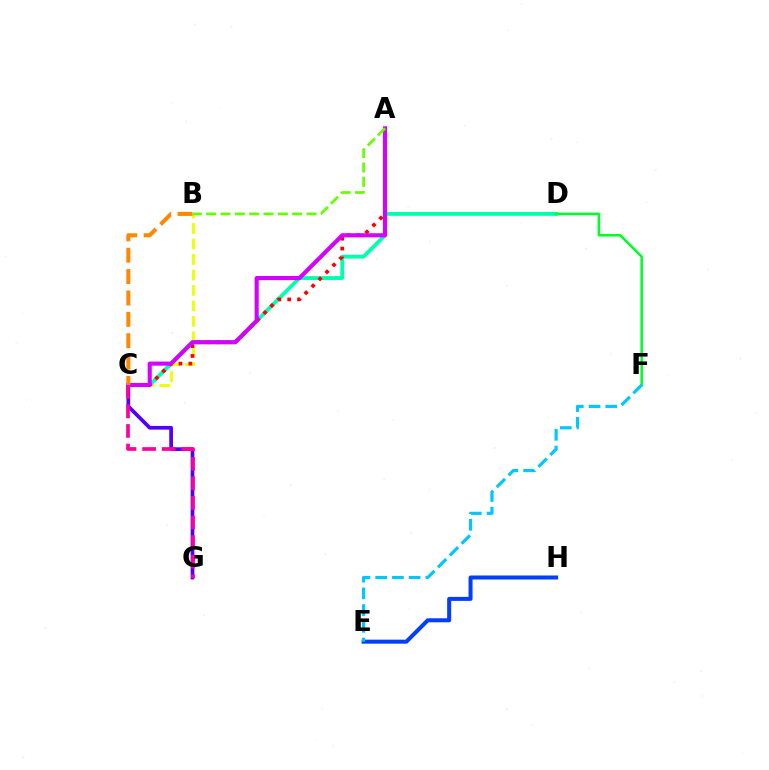{('B', 'C'): [{'color': '#eeff00', 'line_style': 'dashed', 'thickness': 2.1}, {'color': '#ff8800', 'line_style': 'dashed', 'thickness': 2.9}], ('E', 'H'): [{'color': '#003fff', 'line_style': 'solid', 'thickness': 2.89}], ('C', 'D'): [{'color': '#00ffaf', 'line_style': 'solid', 'thickness': 2.75}], ('A', 'C'): [{'color': '#ff0000', 'line_style': 'dotted', 'thickness': 2.68}, {'color': '#d600ff', 'line_style': 'solid', 'thickness': 2.95}], ('C', 'G'): [{'color': '#4f00ff', 'line_style': 'solid', 'thickness': 2.67}, {'color': '#ff00a0', 'line_style': 'dashed', 'thickness': 2.66}], ('D', 'F'): [{'color': '#00ff27', 'line_style': 'solid', 'thickness': 1.84}], ('E', 'F'): [{'color': '#00c7ff', 'line_style': 'dashed', 'thickness': 2.27}], ('A', 'B'): [{'color': '#66ff00', 'line_style': 'dashed', 'thickness': 1.95}]}